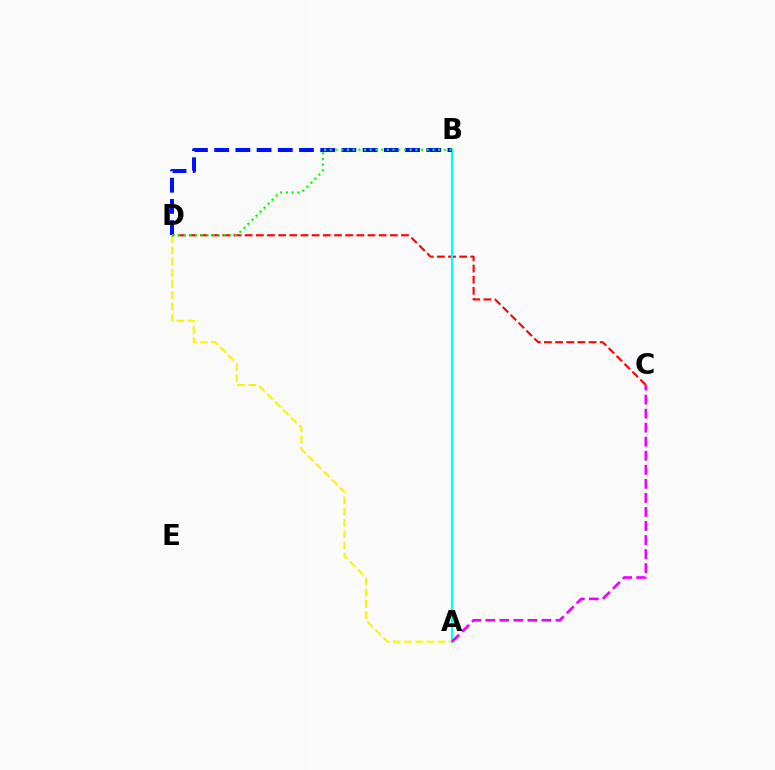{('A', 'D'): [{'color': '#fcf500', 'line_style': 'dashed', 'thickness': 1.53}], ('C', 'D'): [{'color': '#ff0000', 'line_style': 'dashed', 'thickness': 1.52}], ('A', 'B'): [{'color': '#00fff6', 'line_style': 'solid', 'thickness': 1.58}], ('B', 'D'): [{'color': '#0010ff', 'line_style': 'dashed', 'thickness': 2.88}, {'color': '#08ff00', 'line_style': 'dotted', 'thickness': 1.55}], ('A', 'C'): [{'color': '#ee00ff', 'line_style': 'dashed', 'thickness': 1.91}]}